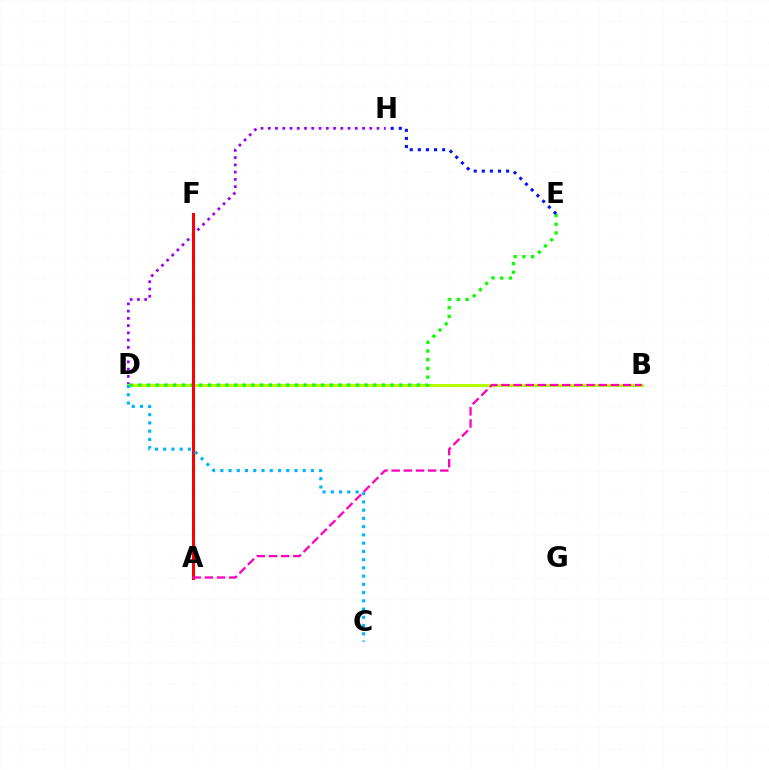{('B', 'D'): [{'color': '#ffa500', 'line_style': 'dotted', 'thickness': 2.2}, {'color': '#b3ff00', 'line_style': 'solid', 'thickness': 2.12}], ('A', 'F'): [{'color': '#00ff9d', 'line_style': 'dotted', 'thickness': 2.12}, {'color': '#ff0000', 'line_style': 'solid', 'thickness': 2.17}], ('D', 'H'): [{'color': '#9b00ff', 'line_style': 'dotted', 'thickness': 1.97}], ('D', 'E'): [{'color': '#08ff00', 'line_style': 'dotted', 'thickness': 2.36}], ('E', 'H'): [{'color': '#0010ff', 'line_style': 'dotted', 'thickness': 2.2}], ('C', 'D'): [{'color': '#00b5ff', 'line_style': 'dotted', 'thickness': 2.24}], ('A', 'B'): [{'color': '#ff00bd', 'line_style': 'dashed', 'thickness': 1.65}]}